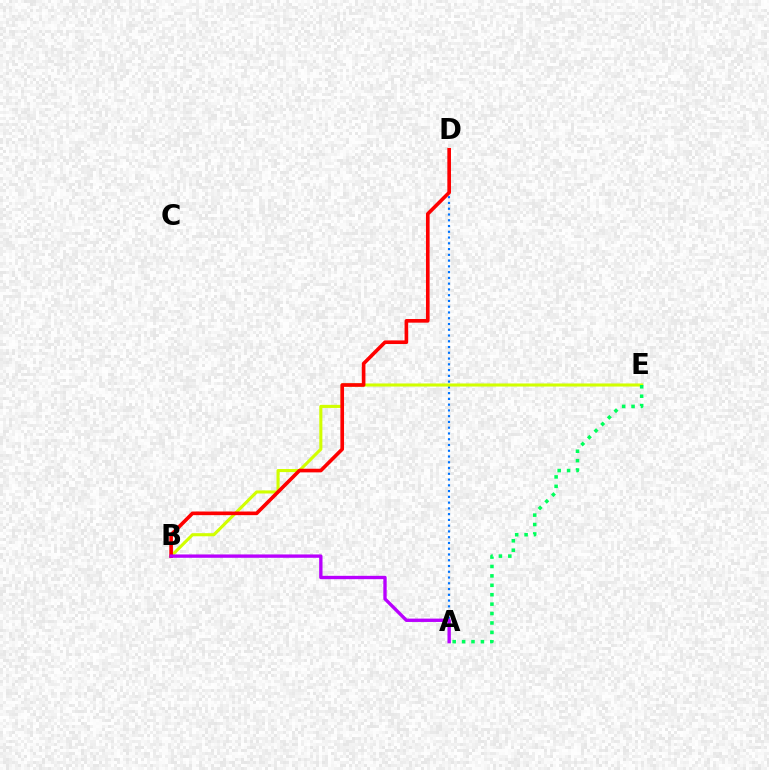{('A', 'D'): [{'color': '#0074ff', 'line_style': 'dotted', 'thickness': 1.57}], ('B', 'E'): [{'color': '#d1ff00', 'line_style': 'solid', 'thickness': 2.22}], ('B', 'D'): [{'color': '#ff0000', 'line_style': 'solid', 'thickness': 2.62}], ('A', 'B'): [{'color': '#b900ff', 'line_style': 'solid', 'thickness': 2.41}], ('A', 'E'): [{'color': '#00ff5c', 'line_style': 'dotted', 'thickness': 2.56}]}